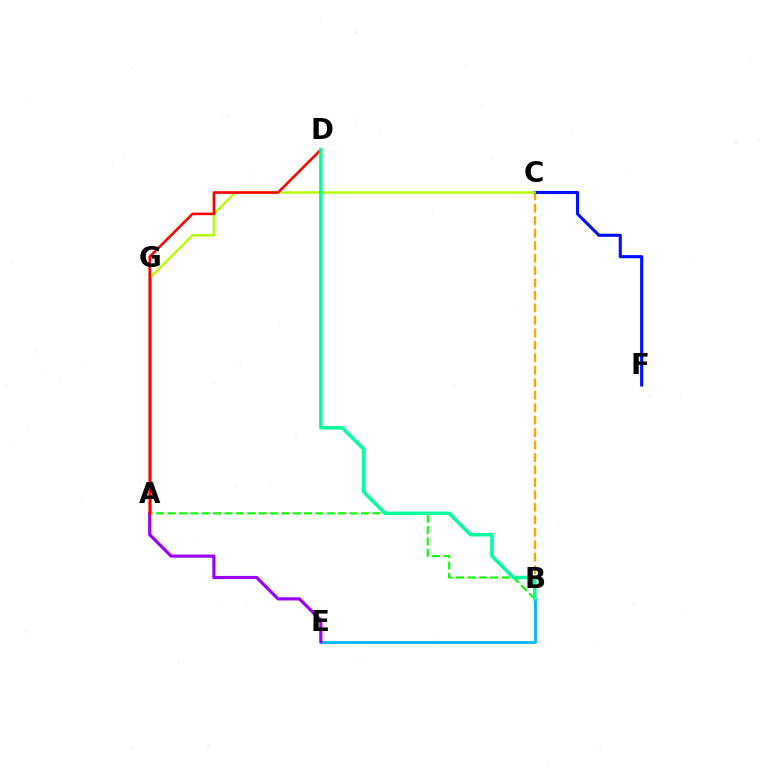{('B', 'E'): [{'color': '#00b5ff', 'line_style': 'solid', 'thickness': 2.0}], ('B', 'C'): [{'color': '#ffa500', 'line_style': 'dashed', 'thickness': 1.69}], ('A', 'G'): [{'color': '#ff00bd', 'line_style': 'solid', 'thickness': 1.82}], ('A', 'E'): [{'color': '#9b00ff', 'line_style': 'solid', 'thickness': 2.27}], ('A', 'B'): [{'color': '#08ff00', 'line_style': 'dashed', 'thickness': 1.55}], ('C', 'F'): [{'color': '#0010ff', 'line_style': 'solid', 'thickness': 2.24}], ('C', 'G'): [{'color': '#b3ff00', 'line_style': 'solid', 'thickness': 1.71}], ('A', 'D'): [{'color': '#ff0000', 'line_style': 'solid', 'thickness': 1.86}], ('B', 'D'): [{'color': '#00ff9d', 'line_style': 'solid', 'thickness': 2.52}]}